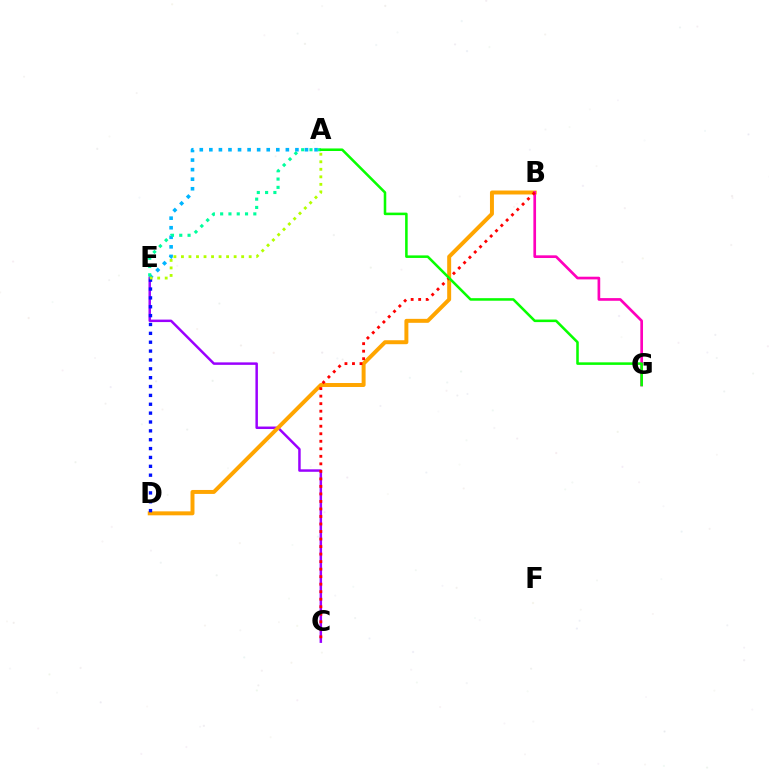{('A', 'E'): [{'color': '#00b5ff', 'line_style': 'dotted', 'thickness': 2.6}, {'color': '#00ff9d', 'line_style': 'dotted', 'thickness': 2.25}, {'color': '#b3ff00', 'line_style': 'dotted', 'thickness': 2.05}], ('C', 'E'): [{'color': '#9b00ff', 'line_style': 'solid', 'thickness': 1.78}], ('B', 'D'): [{'color': '#ffa500', 'line_style': 'solid', 'thickness': 2.85}], ('B', 'G'): [{'color': '#ff00bd', 'line_style': 'solid', 'thickness': 1.93}], ('B', 'C'): [{'color': '#ff0000', 'line_style': 'dotted', 'thickness': 2.04}], ('D', 'E'): [{'color': '#0010ff', 'line_style': 'dotted', 'thickness': 2.41}], ('A', 'G'): [{'color': '#08ff00', 'line_style': 'solid', 'thickness': 1.84}]}